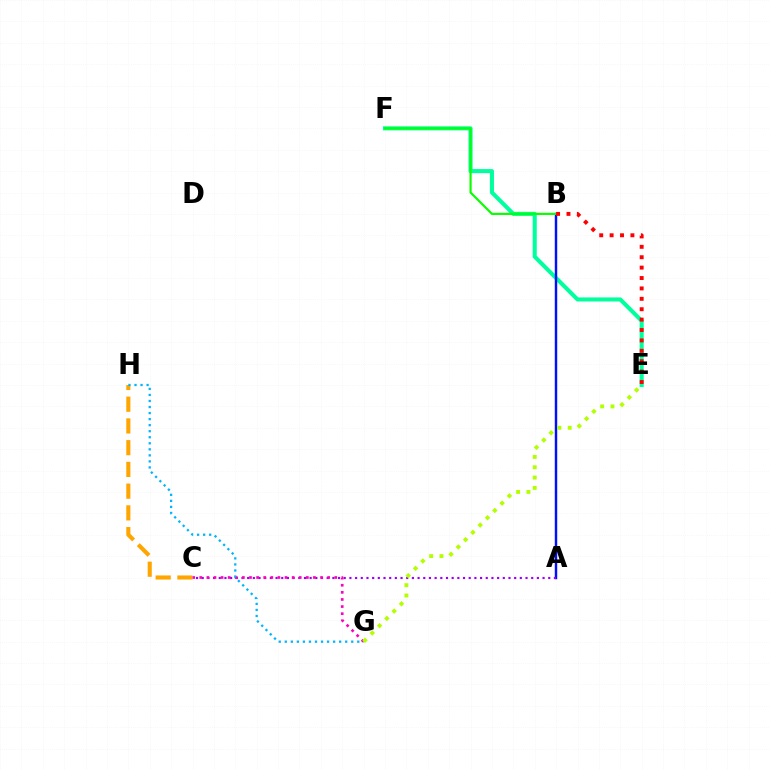{('E', 'F'): [{'color': '#00ff9d', 'line_style': 'solid', 'thickness': 2.92}], ('A', 'B'): [{'color': '#0010ff', 'line_style': 'solid', 'thickness': 1.75}], ('B', 'F'): [{'color': '#08ff00', 'line_style': 'solid', 'thickness': 1.55}], ('C', 'H'): [{'color': '#ffa500', 'line_style': 'dashed', 'thickness': 2.95}], ('A', 'C'): [{'color': '#9b00ff', 'line_style': 'dotted', 'thickness': 1.54}], ('C', 'G'): [{'color': '#ff00bd', 'line_style': 'dotted', 'thickness': 1.93}], ('G', 'H'): [{'color': '#00b5ff', 'line_style': 'dotted', 'thickness': 1.64}], ('B', 'E'): [{'color': '#ff0000', 'line_style': 'dotted', 'thickness': 2.83}], ('E', 'G'): [{'color': '#b3ff00', 'line_style': 'dotted', 'thickness': 2.8}]}